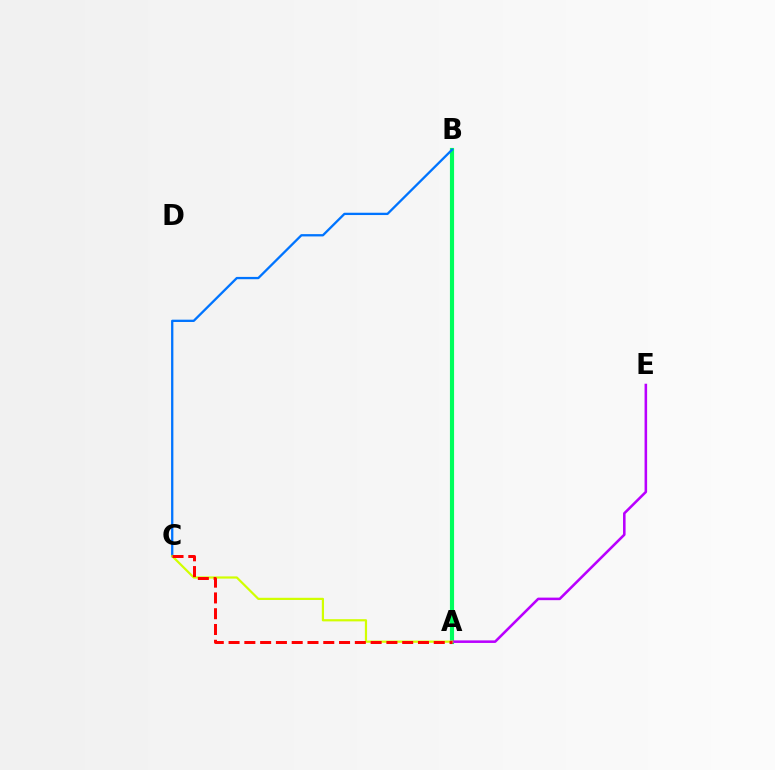{('A', 'B'): [{'color': '#00ff5c', 'line_style': 'solid', 'thickness': 2.98}], ('B', 'C'): [{'color': '#0074ff', 'line_style': 'solid', 'thickness': 1.66}], ('A', 'E'): [{'color': '#b900ff', 'line_style': 'solid', 'thickness': 1.84}], ('A', 'C'): [{'color': '#d1ff00', 'line_style': 'solid', 'thickness': 1.59}, {'color': '#ff0000', 'line_style': 'dashed', 'thickness': 2.14}]}